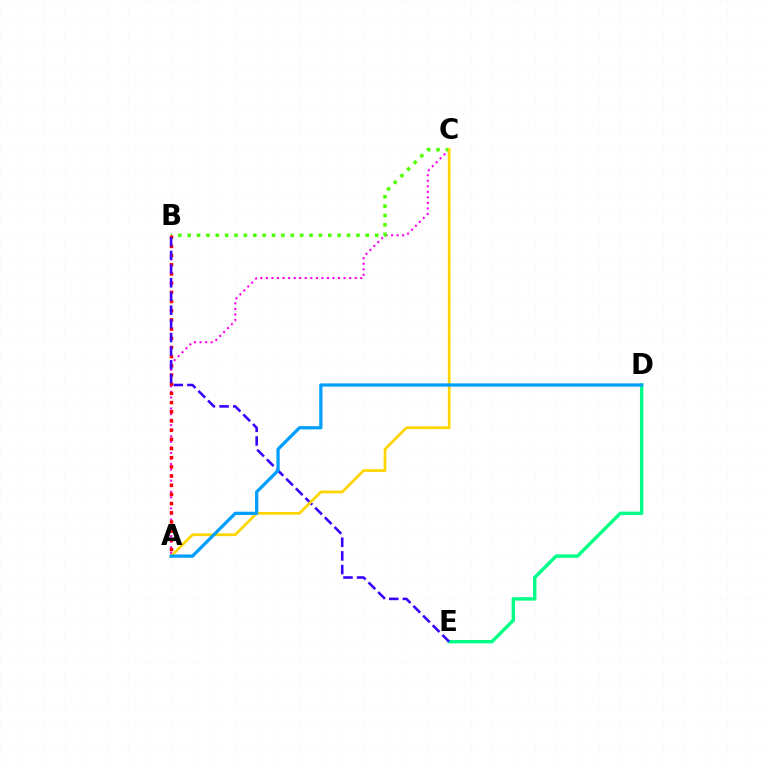{('A', 'C'): [{'color': '#ff00ed', 'line_style': 'dotted', 'thickness': 1.51}, {'color': '#ffd500', 'line_style': 'solid', 'thickness': 1.98}], ('D', 'E'): [{'color': '#00ff86', 'line_style': 'solid', 'thickness': 2.45}], ('B', 'C'): [{'color': '#4fff00', 'line_style': 'dotted', 'thickness': 2.55}], ('A', 'B'): [{'color': '#ff0000', 'line_style': 'dotted', 'thickness': 2.5}], ('B', 'E'): [{'color': '#3700ff', 'line_style': 'dashed', 'thickness': 1.86}], ('A', 'D'): [{'color': '#009eff', 'line_style': 'solid', 'thickness': 2.34}]}